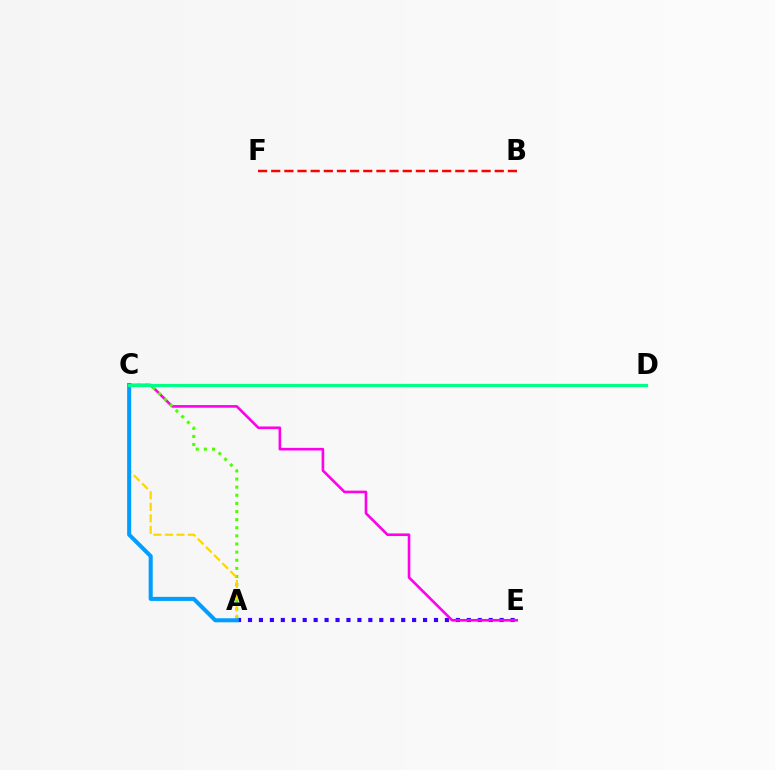{('A', 'E'): [{'color': '#3700ff', 'line_style': 'dotted', 'thickness': 2.97}], ('C', 'E'): [{'color': '#ff00ed', 'line_style': 'solid', 'thickness': 1.89}], ('B', 'F'): [{'color': '#ff0000', 'line_style': 'dashed', 'thickness': 1.79}], ('A', 'C'): [{'color': '#4fff00', 'line_style': 'dotted', 'thickness': 2.21}, {'color': '#ffd500', 'line_style': 'dashed', 'thickness': 1.57}, {'color': '#009eff', 'line_style': 'solid', 'thickness': 2.92}], ('C', 'D'): [{'color': '#00ff86', 'line_style': 'solid', 'thickness': 2.34}]}